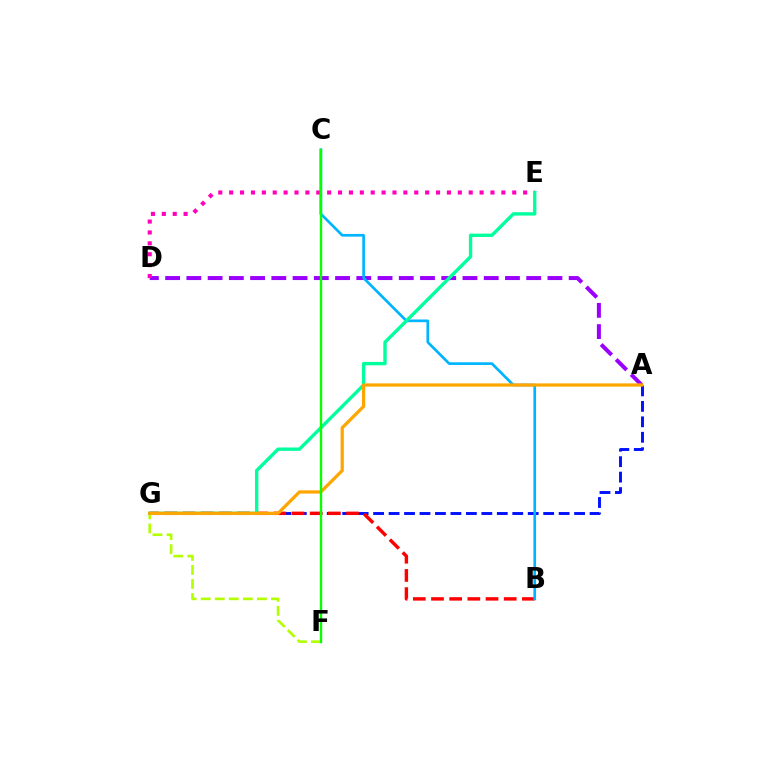{('A', 'G'): [{'color': '#0010ff', 'line_style': 'dashed', 'thickness': 2.1}, {'color': '#ffa500', 'line_style': 'solid', 'thickness': 2.33}], ('A', 'D'): [{'color': '#9b00ff', 'line_style': 'dashed', 'thickness': 2.89}], ('D', 'E'): [{'color': '#ff00bd', 'line_style': 'dotted', 'thickness': 2.96}], ('B', 'G'): [{'color': '#ff0000', 'line_style': 'dashed', 'thickness': 2.47}], ('B', 'C'): [{'color': '#00b5ff', 'line_style': 'solid', 'thickness': 1.94}], ('F', 'G'): [{'color': '#b3ff00', 'line_style': 'dashed', 'thickness': 1.91}], ('E', 'G'): [{'color': '#00ff9d', 'line_style': 'solid', 'thickness': 2.42}], ('C', 'F'): [{'color': '#08ff00', 'line_style': 'solid', 'thickness': 1.7}]}